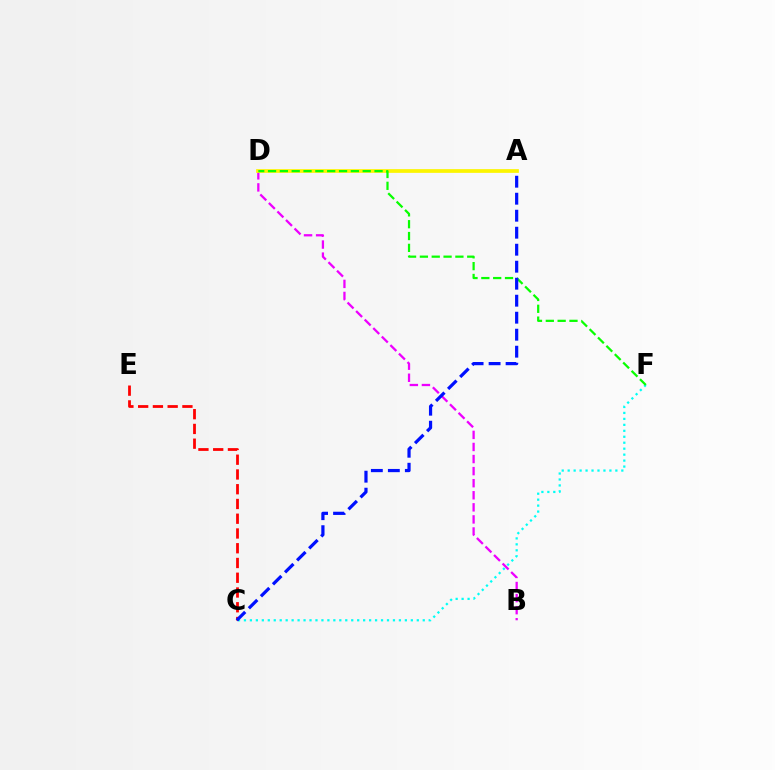{('C', 'F'): [{'color': '#00fff6', 'line_style': 'dotted', 'thickness': 1.62}], ('B', 'D'): [{'color': '#ee00ff', 'line_style': 'dashed', 'thickness': 1.64}], ('A', 'D'): [{'color': '#fcf500', 'line_style': 'solid', 'thickness': 2.68}], ('C', 'E'): [{'color': '#ff0000', 'line_style': 'dashed', 'thickness': 2.0}], ('D', 'F'): [{'color': '#08ff00', 'line_style': 'dashed', 'thickness': 1.61}], ('A', 'C'): [{'color': '#0010ff', 'line_style': 'dashed', 'thickness': 2.31}]}